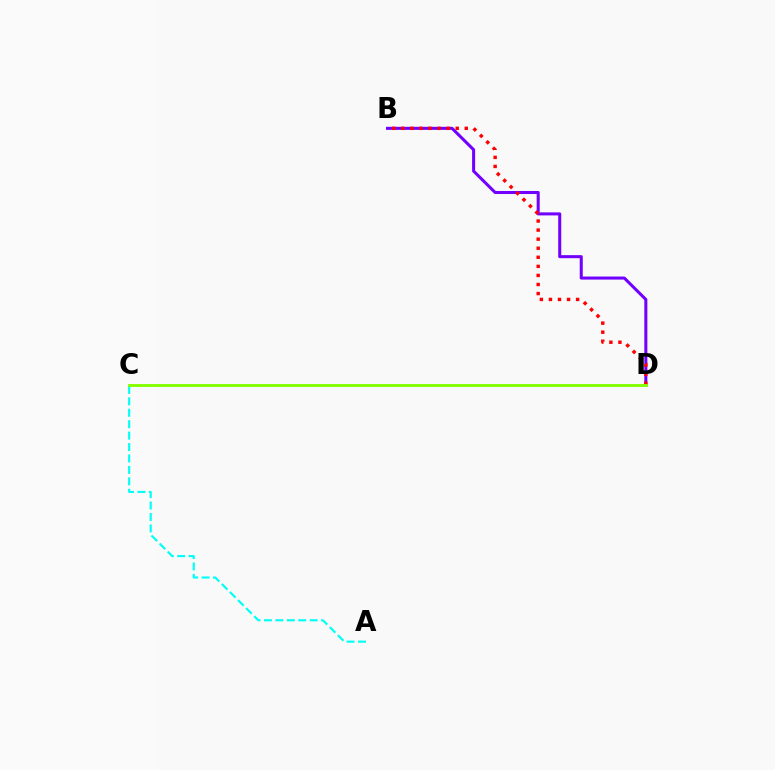{('A', 'C'): [{'color': '#00fff6', 'line_style': 'dashed', 'thickness': 1.55}], ('B', 'D'): [{'color': '#7200ff', 'line_style': 'solid', 'thickness': 2.19}, {'color': '#ff0000', 'line_style': 'dotted', 'thickness': 2.46}], ('C', 'D'): [{'color': '#84ff00', 'line_style': 'solid', 'thickness': 2.07}]}